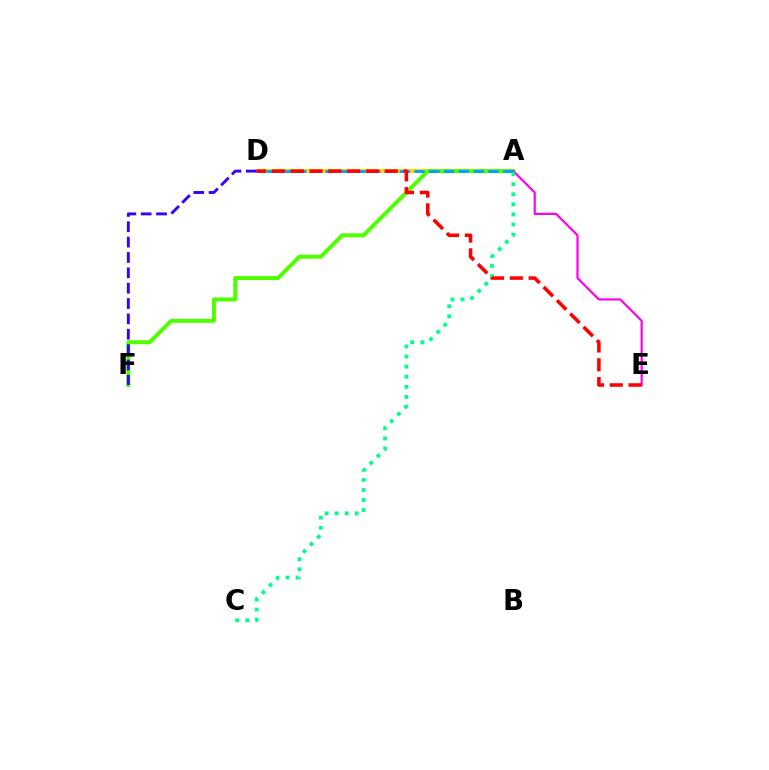{('A', 'D'): [{'color': '#ffd500', 'line_style': 'solid', 'thickness': 2.79}, {'color': '#009eff', 'line_style': 'dashed', 'thickness': 2.01}], ('A', 'F'): [{'color': '#4fff00', 'line_style': 'solid', 'thickness': 2.88}], ('A', 'E'): [{'color': '#ff00ed', 'line_style': 'solid', 'thickness': 1.58}], ('A', 'C'): [{'color': '#00ff86', 'line_style': 'dotted', 'thickness': 2.74}], ('D', 'F'): [{'color': '#3700ff', 'line_style': 'dashed', 'thickness': 2.09}], ('D', 'E'): [{'color': '#ff0000', 'line_style': 'dashed', 'thickness': 2.56}]}